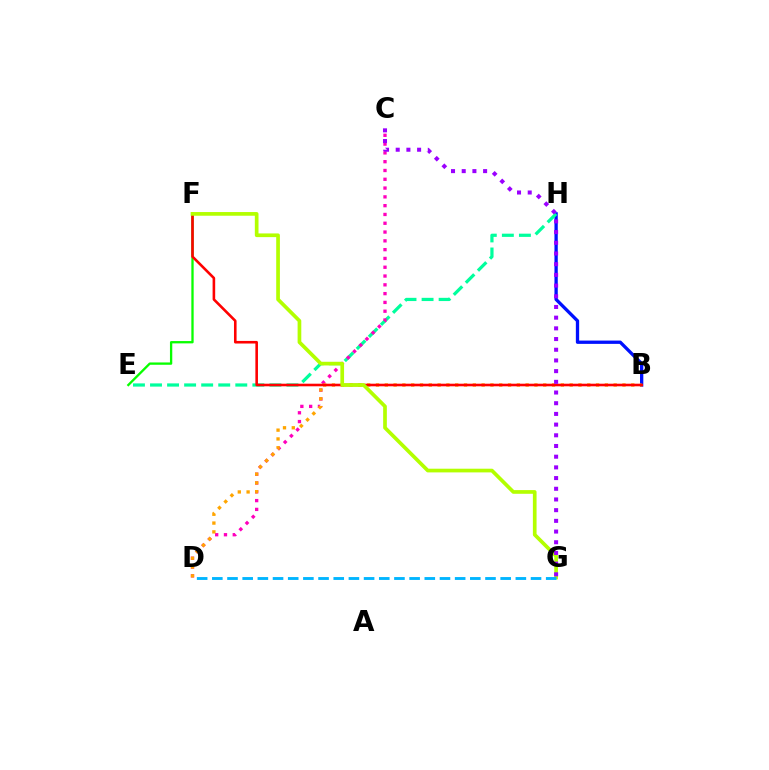{('B', 'H'): [{'color': '#0010ff', 'line_style': 'solid', 'thickness': 2.38}], ('E', 'H'): [{'color': '#00ff9d', 'line_style': 'dashed', 'thickness': 2.32}], ('C', 'D'): [{'color': '#ff00bd', 'line_style': 'dotted', 'thickness': 2.39}], ('E', 'F'): [{'color': '#08ff00', 'line_style': 'solid', 'thickness': 1.67}], ('B', 'D'): [{'color': '#ffa500', 'line_style': 'dotted', 'thickness': 2.39}], ('B', 'F'): [{'color': '#ff0000', 'line_style': 'solid', 'thickness': 1.87}], ('F', 'G'): [{'color': '#b3ff00', 'line_style': 'solid', 'thickness': 2.66}], ('D', 'G'): [{'color': '#00b5ff', 'line_style': 'dashed', 'thickness': 2.06}], ('C', 'G'): [{'color': '#9b00ff', 'line_style': 'dotted', 'thickness': 2.91}]}